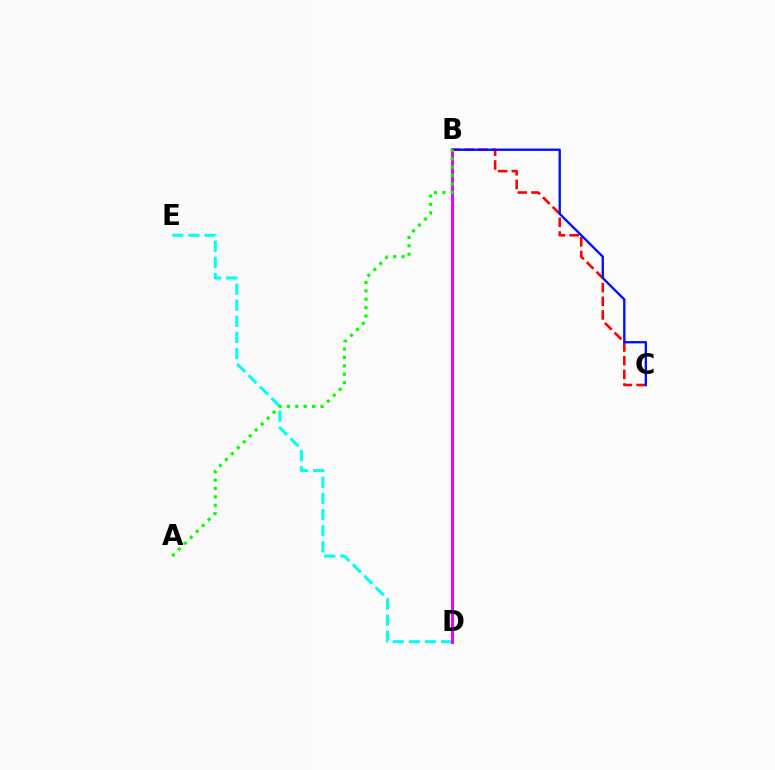{('B', 'C'): [{'color': '#ff0000', 'line_style': 'dashed', 'thickness': 1.86}, {'color': '#0010ff', 'line_style': 'solid', 'thickness': 1.69}], ('D', 'E'): [{'color': '#00fff6', 'line_style': 'dashed', 'thickness': 2.19}], ('B', 'D'): [{'color': '#fcf500', 'line_style': 'dotted', 'thickness': 2.02}, {'color': '#ee00ff', 'line_style': 'solid', 'thickness': 2.2}], ('A', 'B'): [{'color': '#08ff00', 'line_style': 'dotted', 'thickness': 2.28}]}